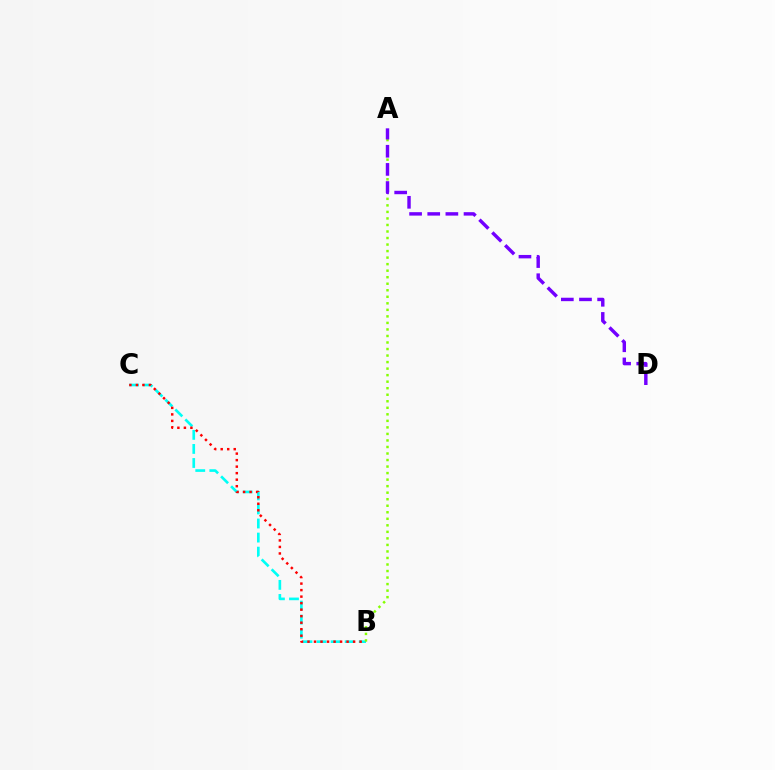{('B', 'C'): [{'color': '#00fff6', 'line_style': 'dashed', 'thickness': 1.91}, {'color': '#ff0000', 'line_style': 'dotted', 'thickness': 1.77}], ('A', 'B'): [{'color': '#84ff00', 'line_style': 'dotted', 'thickness': 1.77}], ('A', 'D'): [{'color': '#7200ff', 'line_style': 'dashed', 'thickness': 2.46}]}